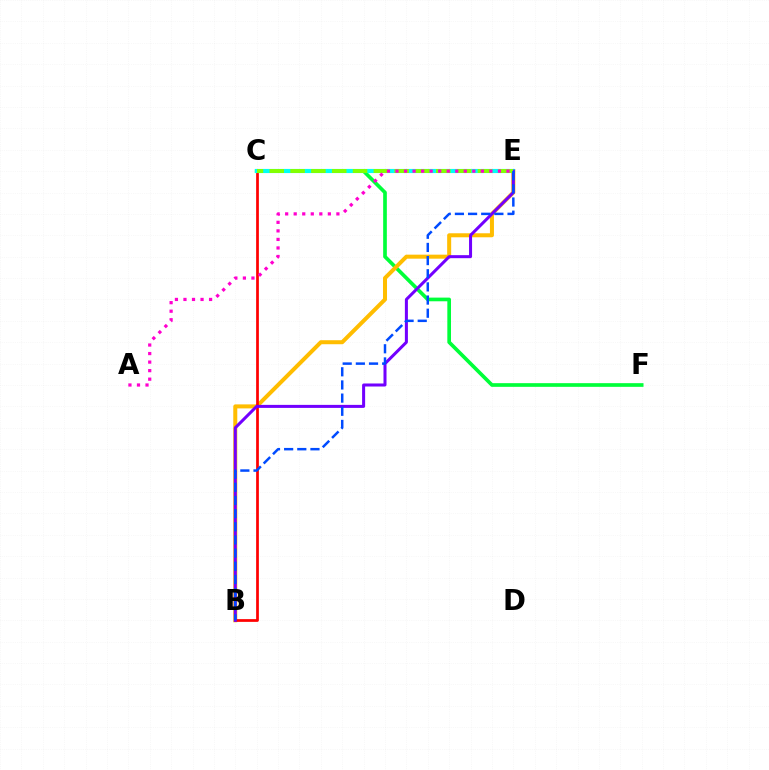{('C', 'F'): [{'color': '#00ff39', 'line_style': 'solid', 'thickness': 2.64}], ('B', 'E'): [{'color': '#ffbd00', 'line_style': 'solid', 'thickness': 2.89}, {'color': '#7200ff', 'line_style': 'solid', 'thickness': 2.18}, {'color': '#004bff', 'line_style': 'dashed', 'thickness': 1.79}], ('B', 'C'): [{'color': '#ff0000', 'line_style': 'solid', 'thickness': 1.97}], ('C', 'E'): [{'color': '#00fff6', 'line_style': 'solid', 'thickness': 2.98}, {'color': '#84ff00', 'line_style': 'dashed', 'thickness': 2.83}], ('A', 'E'): [{'color': '#ff00cf', 'line_style': 'dotted', 'thickness': 2.32}]}